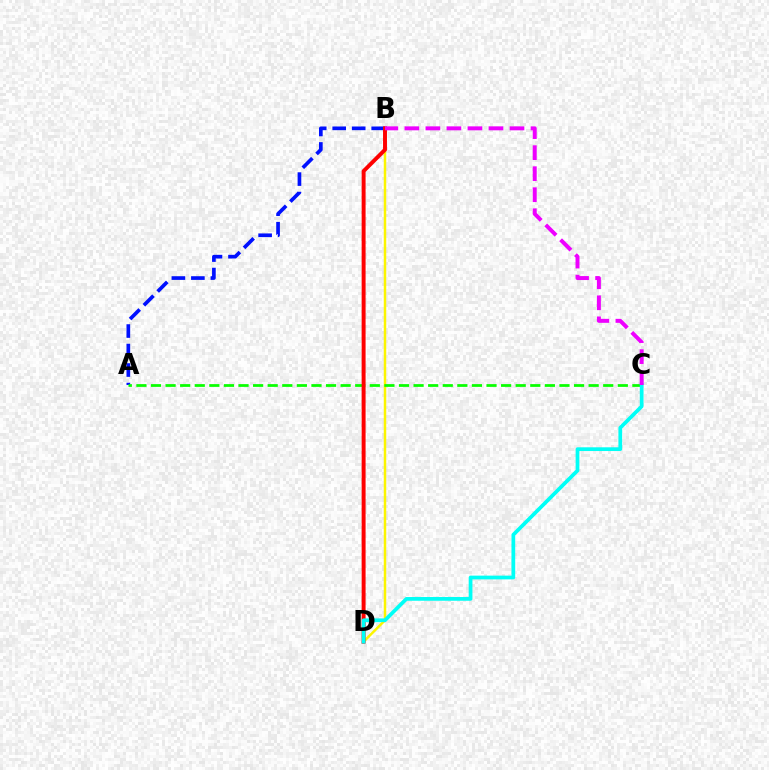{('B', 'D'): [{'color': '#fcf500', 'line_style': 'solid', 'thickness': 1.78}, {'color': '#ff0000', 'line_style': 'solid', 'thickness': 2.84}], ('A', 'B'): [{'color': '#0010ff', 'line_style': 'dashed', 'thickness': 2.65}], ('A', 'C'): [{'color': '#08ff00', 'line_style': 'dashed', 'thickness': 1.98}], ('C', 'D'): [{'color': '#00fff6', 'line_style': 'solid', 'thickness': 2.69}], ('B', 'C'): [{'color': '#ee00ff', 'line_style': 'dashed', 'thickness': 2.86}]}